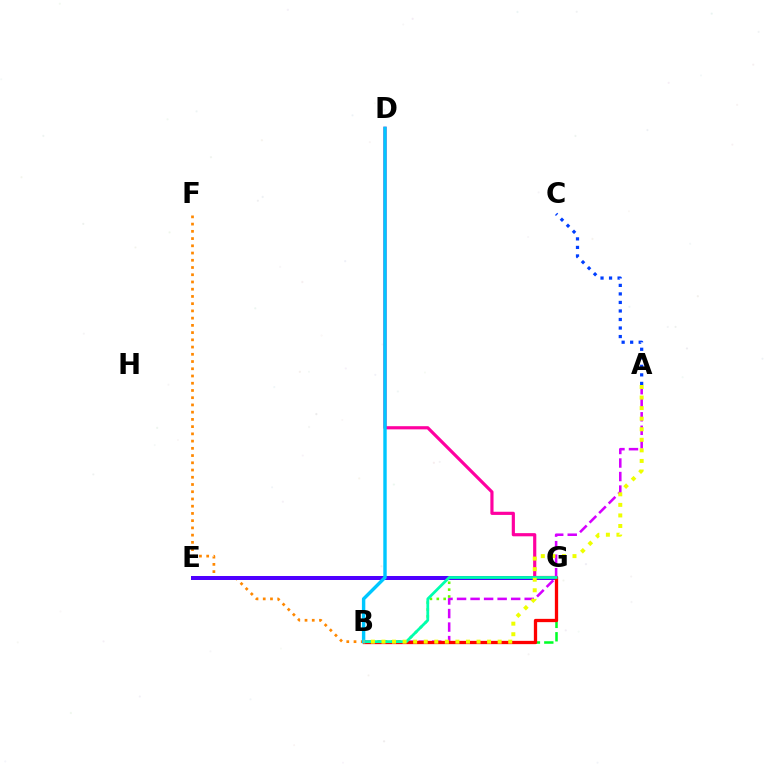{('B', 'F'): [{'color': '#ff8800', 'line_style': 'dotted', 'thickness': 1.97}], ('B', 'G'): [{'color': '#00ff27', 'line_style': 'dashed', 'thickness': 1.82}, {'color': '#66ff00', 'line_style': 'dotted', 'thickness': 1.87}, {'color': '#ff0000', 'line_style': 'solid', 'thickness': 2.37}, {'color': '#00ffaf', 'line_style': 'solid', 'thickness': 2.0}], ('A', 'B'): [{'color': '#d600ff', 'line_style': 'dashed', 'thickness': 1.84}, {'color': '#eeff00', 'line_style': 'dotted', 'thickness': 2.87}], ('E', 'G'): [{'color': '#4f00ff', 'line_style': 'solid', 'thickness': 2.87}], ('A', 'C'): [{'color': '#003fff', 'line_style': 'dotted', 'thickness': 2.32}], ('D', 'G'): [{'color': '#ff00a0', 'line_style': 'solid', 'thickness': 2.28}], ('B', 'D'): [{'color': '#00c7ff', 'line_style': 'solid', 'thickness': 2.46}]}